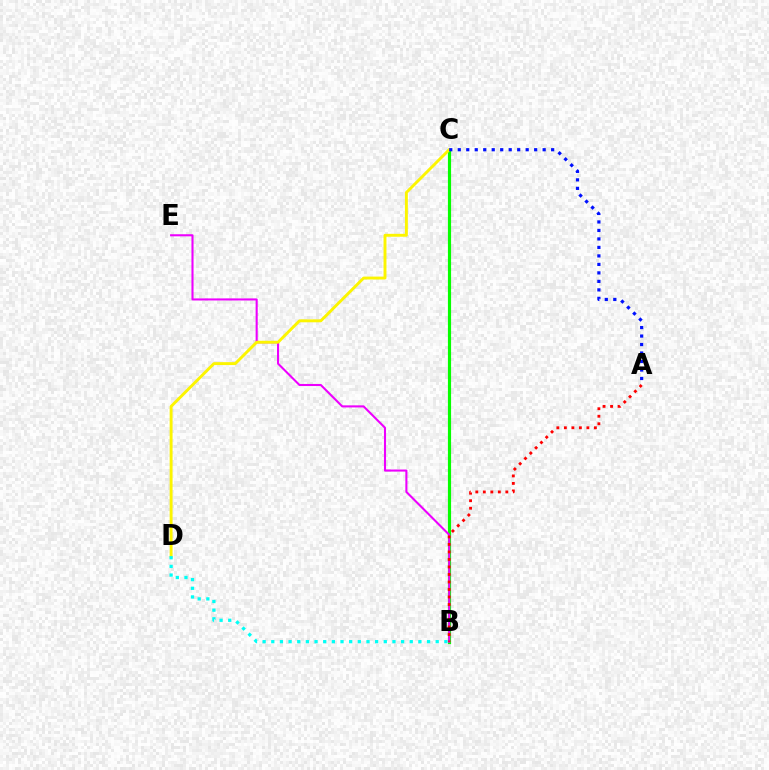{('B', 'C'): [{'color': '#08ff00', 'line_style': 'solid', 'thickness': 2.28}], ('B', 'E'): [{'color': '#ee00ff', 'line_style': 'solid', 'thickness': 1.5}], ('C', 'D'): [{'color': '#fcf500', 'line_style': 'solid', 'thickness': 2.1}], ('A', 'C'): [{'color': '#0010ff', 'line_style': 'dotted', 'thickness': 2.31}], ('A', 'B'): [{'color': '#ff0000', 'line_style': 'dotted', 'thickness': 2.04}], ('B', 'D'): [{'color': '#00fff6', 'line_style': 'dotted', 'thickness': 2.35}]}